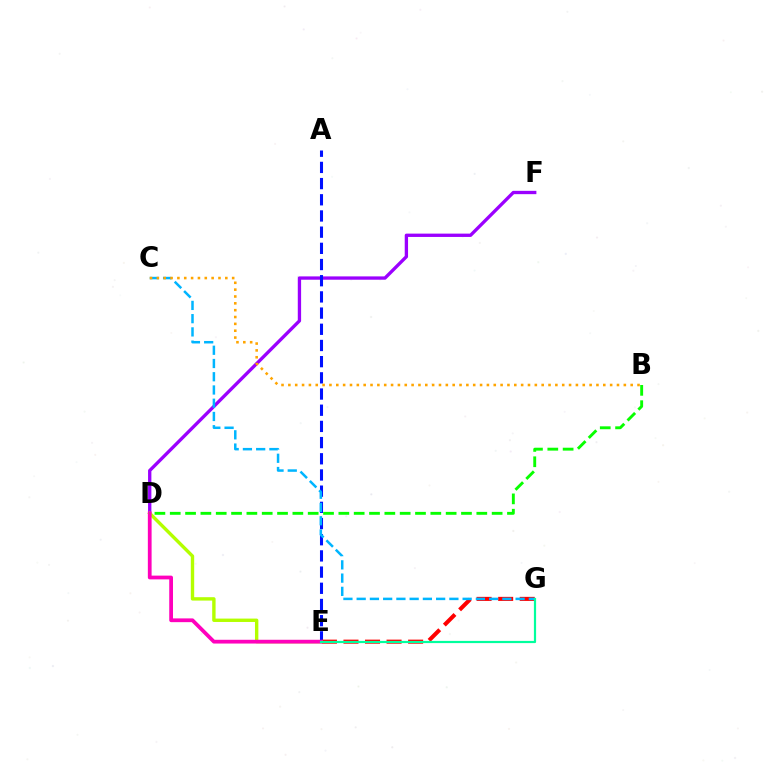{('D', 'F'): [{'color': '#9b00ff', 'line_style': 'solid', 'thickness': 2.39}], ('A', 'E'): [{'color': '#0010ff', 'line_style': 'dashed', 'thickness': 2.2}], ('E', 'G'): [{'color': '#ff0000', 'line_style': 'dashed', 'thickness': 2.93}, {'color': '#00ff9d', 'line_style': 'solid', 'thickness': 1.59}], ('D', 'E'): [{'color': '#b3ff00', 'line_style': 'solid', 'thickness': 2.44}, {'color': '#ff00bd', 'line_style': 'solid', 'thickness': 2.71}], ('C', 'G'): [{'color': '#00b5ff', 'line_style': 'dashed', 'thickness': 1.8}], ('B', 'C'): [{'color': '#ffa500', 'line_style': 'dotted', 'thickness': 1.86}], ('B', 'D'): [{'color': '#08ff00', 'line_style': 'dashed', 'thickness': 2.08}]}